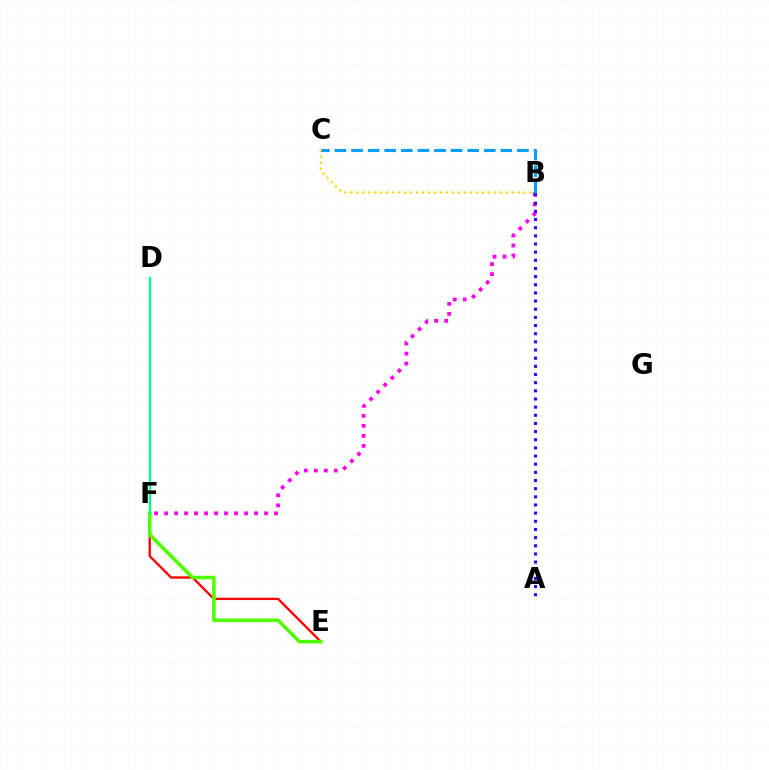{('E', 'F'): [{'color': '#ff0000', 'line_style': 'solid', 'thickness': 1.68}, {'color': '#4fff00', 'line_style': 'solid', 'thickness': 2.57}], ('B', 'F'): [{'color': '#ff00ed', 'line_style': 'dotted', 'thickness': 2.72}], ('B', 'C'): [{'color': '#ffd500', 'line_style': 'dotted', 'thickness': 1.62}, {'color': '#009eff', 'line_style': 'dashed', 'thickness': 2.25}], ('A', 'B'): [{'color': '#3700ff', 'line_style': 'dotted', 'thickness': 2.22}], ('D', 'F'): [{'color': '#00ff86', 'line_style': 'solid', 'thickness': 1.67}]}